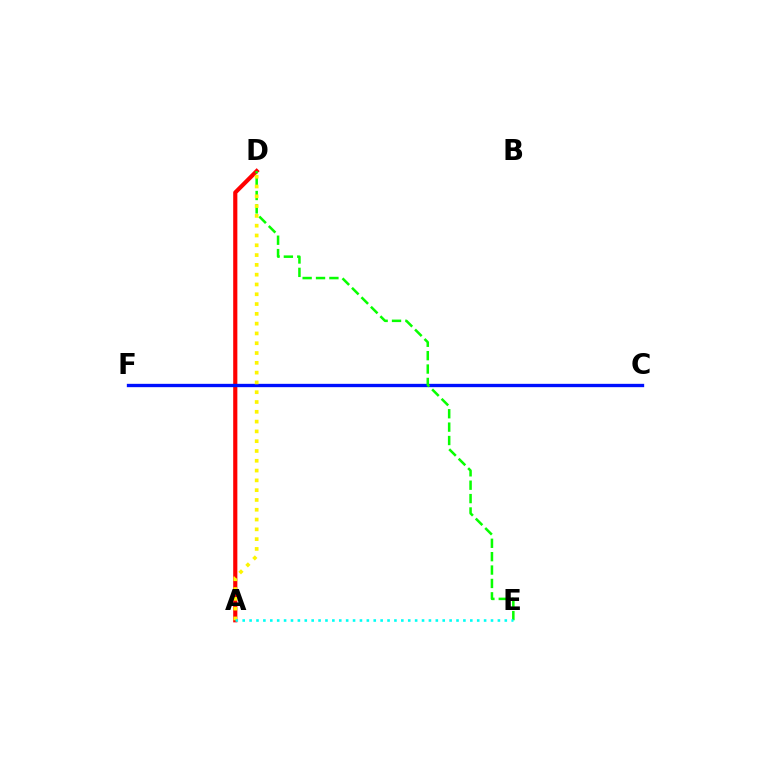{('A', 'D'): [{'color': '#ff0000', 'line_style': 'solid', 'thickness': 2.99}, {'color': '#fcf500', 'line_style': 'dotted', 'thickness': 2.66}], ('C', 'F'): [{'color': '#ee00ff', 'line_style': 'dotted', 'thickness': 1.82}, {'color': '#0010ff', 'line_style': 'solid', 'thickness': 2.4}], ('D', 'E'): [{'color': '#08ff00', 'line_style': 'dashed', 'thickness': 1.82}], ('A', 'E'): [{'color': '#00fff6', 'line_style': 'dotted', 'thickness': 1.87}]}